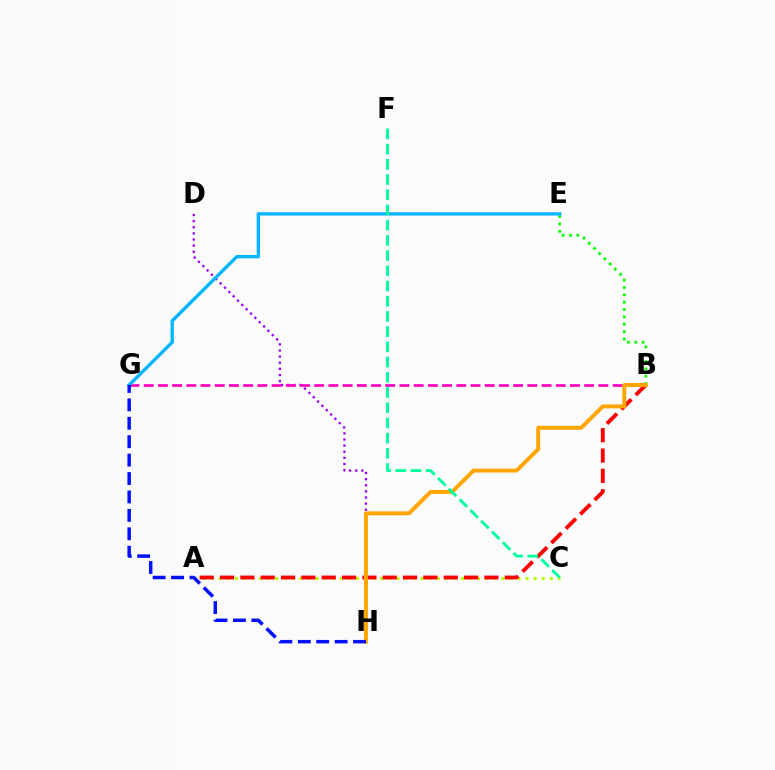{('A', 'C'): [{'color': '#b3ff00', 'line_style': 'dotted', 'thickness': 2.19}], ('D', 'H'): [{'color': '#9b00ff', 'line_style': 'dotted', 'thickness': 1.66}], ('B', 'E'): [{'color': '#08ff00', 'line_style': 'dotted', 'thickness': 2.0}], ('B', 'G'): [{'color': '#ff00bd', 'line_style': 'dashed', 'thickness': 1.93}], ('A', 'B'): [{'color': '#ff0000', 'line_style': 'dashed', 'thickness': 2.76}], ('E', 'G'): [{'color': '#00b5ff', 'line_style': 'solid', 'thickness': 2.4}], ('B', 'H'): [{'color': '#ffa500', 'line_style': 'solid', 'thickness': 2.83}], ('G', 'H'): [{'color': '#0010ff', 'line_style': 'dashed', 'thickness': 2.5}], ('C', 'F'): [{'color': '#00ff9d', 'line_style': 'dashed', 'thickness': 2.07}]}